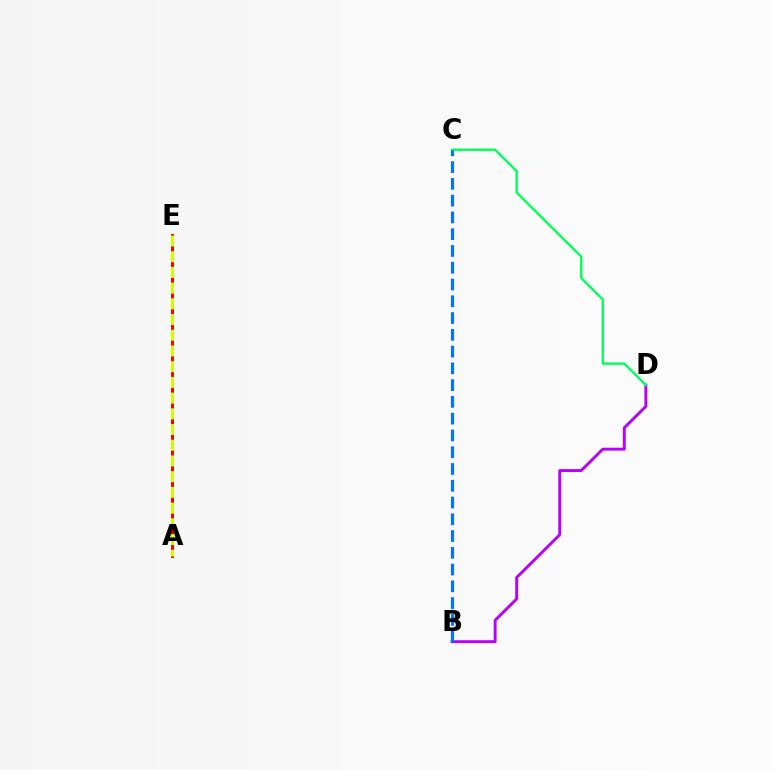{('B', 'D'): [{'color': '#b900ff', 'line_style': 'solid', 'thickness': 2.1}], ('C', 'D'): [{'color': '#00ff5c', 'line_style': 'solid', 'thickness': 1.69}], ('A', 'E'): [{'color': '#ff0000', 'line_style': 'solid', 'thickness': 2.14}, {'color': '#d1ff00', 'line_style': 'dashed', 'thickness': 2.13}], ('B', 'C'): [{'color': '#0074ff', 'line_style': 'dashed', 'thickness': 2.28}]}